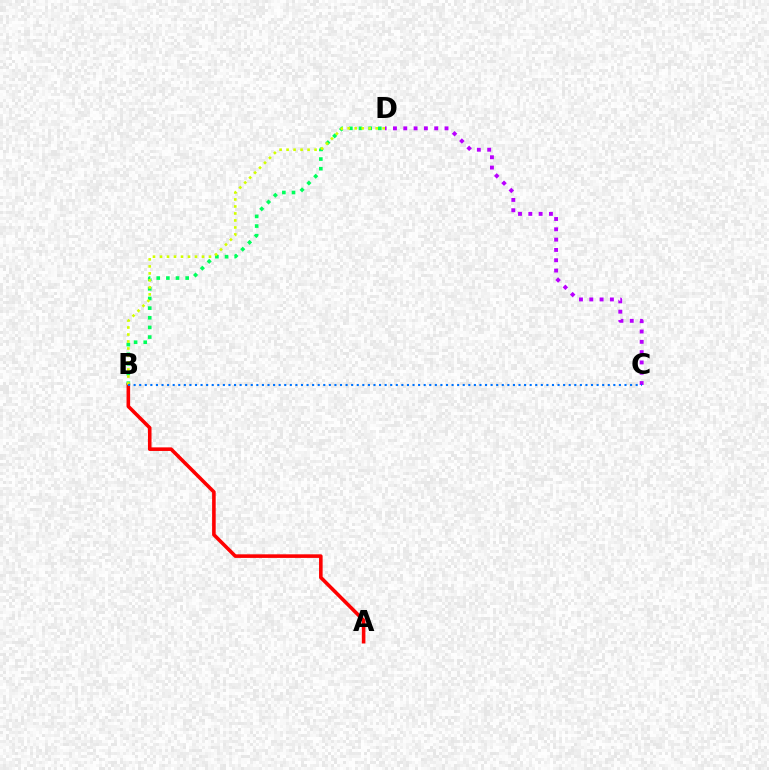{('B', 'D'): [{'color': '#00ff5c', 'line_style': 'dotted', 'thickness': 2.62}, {'color': '#d1ff00', 'line_style': 'dotted', 'thickness': 1.9}], ('A', 'B'): [{'color': '#ff0000', 'line_style': 'solid', 'thickness': 2.58}], ('C', 'D'): [{'color': '#b900ff', 'line_style': 'dotted', 'thickness': 2.8}], ('B', 'C'): [{'color': '#0074ff', 'line_style': 'dotted', 'thickness': 1.52}]}